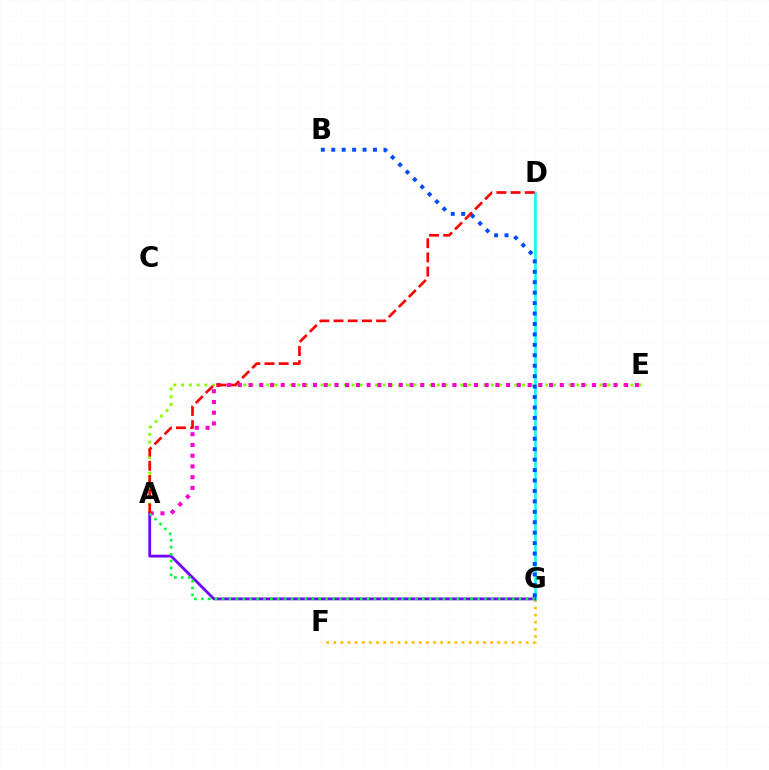{('F', 'G'): [{'color': '#ffbd00', 'line_style': 'dotted', 'thickness': 1.94}], ('A', 'E'): [{'color': '#84ff00', 'line_style': 'dotted', 'thickness': 2.11}, {'color': '#ff00cf', 'line_style': 'dotted', 'thickness': 2.92}], ('D', 'G'): [{'color': '#00fff6', 'line_style': 'solid', 'thickness': 1.85}], ('B', 'G'): [{'color': '#004bff', 'line_style': 'dotted', 'thickness': 2.84}], ('A', 'G'): [{'color': '#7200ff', 'line_style': 'solid', 'thickness': 2.02}, {'color': '#00ff39', 'line_style': 'dotted', 'thickness': 1.88}], ('A', 'D'): [{'color': '#ff0000', 'line_style': 'dashed', 'thickness': 1.93}]}